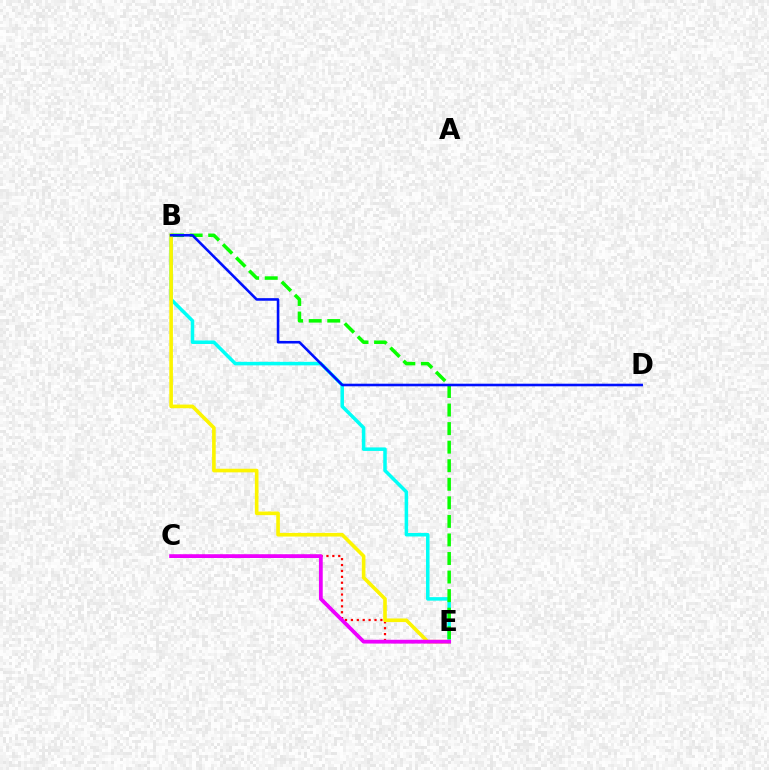{('B', 'E'): [{'color': '#00fff6', 'line_style': 'solid', 'thickness': 2.53}, {'color': '#08ff00', 'line_style': 'dashed', 'thickness': 2.52}, {'color': '#fcf500', 'line_style': 'solid', 'thickness': 2.61}], ('C', 'E'): [{'color': '#ff0000', 'line_style': 'dotted', 'thickness': 1.6}, {'color': '#ee00ff', 'line_style': 'solid', 'thickness': 2.73}], ('B', 'D'): [{'color': '#0010ff', 'line_style': 'solid', 'thickness': 1.87}]}